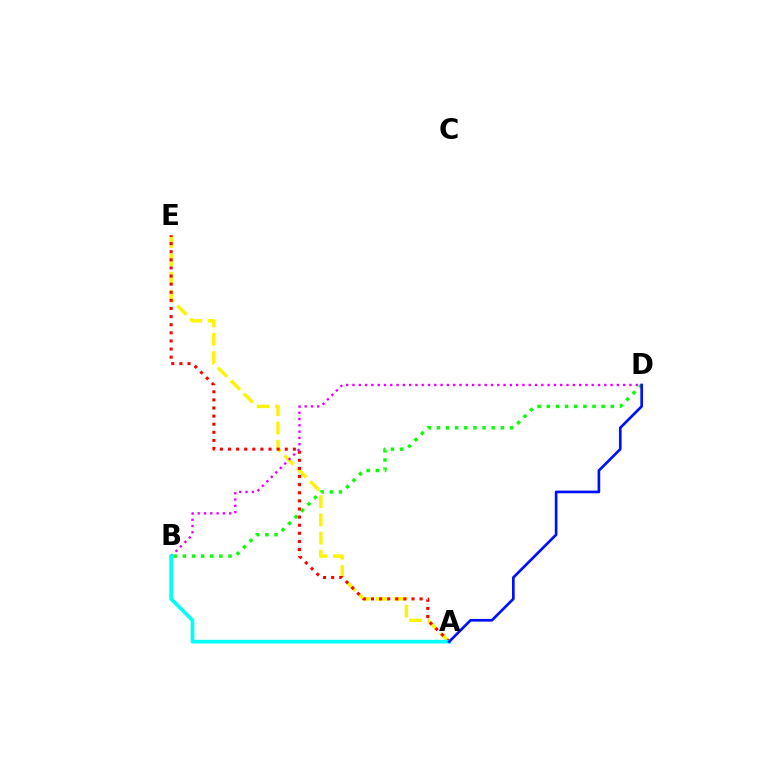{('A', 'E'): [{'color': '#fcf500', 'line_style': 'dashed', 'thickness': 2.48}, {'color': '#ff0000', 'line_style': 'dotted', 'thickness': 2.2}], ('B', 'D'): [{'color': '#08ff00', 'line_style': 'dotted', 'thickness': 2.48}, {'color': '#ee00ff', 'line_style': 'dotted', 'thickness': 1.71}], ('A', 'B'): [{'color': '#00fff6', 'line_style': 'solid', 'thickness': 2.64}], ('A', 'D'): [{'color': '#0010ff', 'line_style': 'solid', 'thickness': 1.93}]}